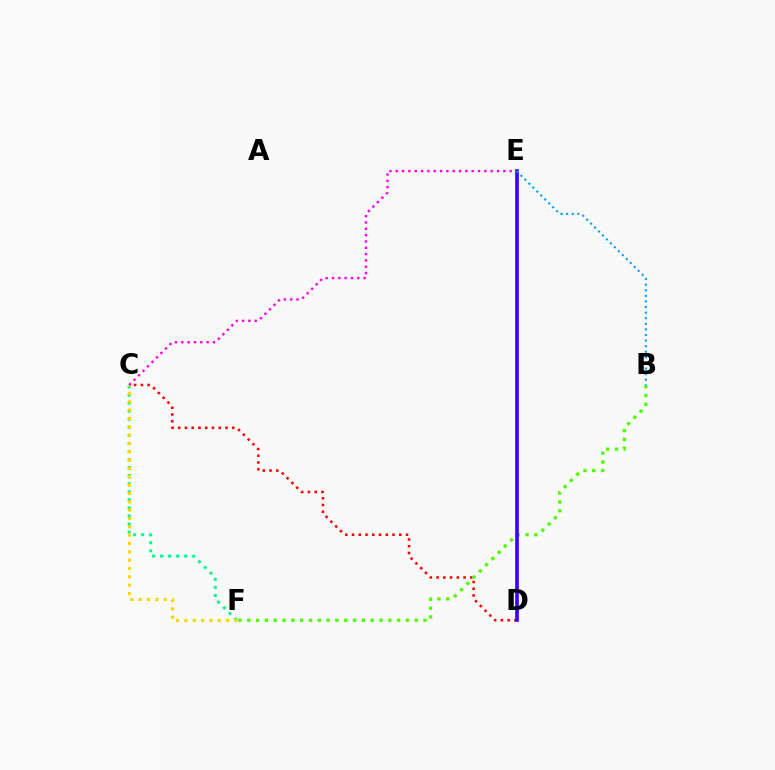{('C', 'F'): [{'color': '#00ff86', 'line_style': 'dotted', 'thickness': 2.19}, {'color': '#ffd500', 'line_style': 'dotted', 'thickness': 2.27}], ('C', 'D'): [{'color': '#ff0000', 'line_style': 'dotted', 'thickness': 1.83}], ('B', 'F'): [{'color': '#4fff00', 'line_style': 'dotted', 'thickness': 2.39}], ('C', 'E'): [{'color': '#ff00ed', 'line_style': 'dotted', 'thickness': 1.72}], ('D', 'E'): [{'color': '#3700ff', 'line_style': 'solid', 'thickness': 2.61}], ('B', 'E'): [{'color': '#009eff', 'line_style': 'dotted', 'thickness': 1.52}]}